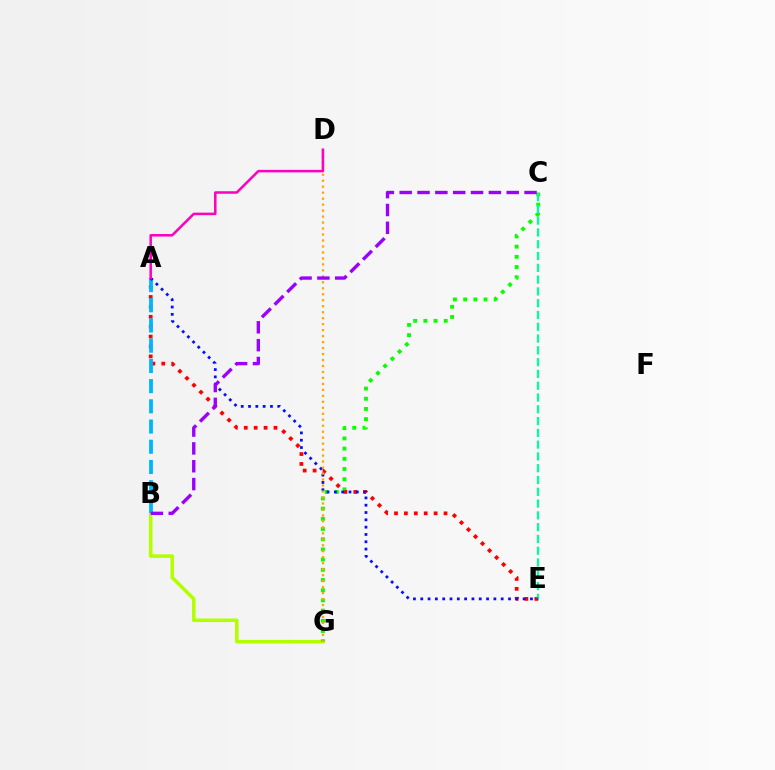{('B', 'G'): [{'color': '#b3ff00', 'line_style': 'solid', 'thickness': 2.57}], ('C', 'G'): [{'color': '#08ff00', 'line_style': 'dotted', 'thickness': 2.77}], ('A', 'E'): [{'color': '#ff0000', 'line_style': 'dotted', 'thickness': 2.69}, {'color': '#0010ff', 'line_style': 'dotted', 'thickness': 1.99}], ('C', 'E'): [{'color': '#00ff9d', 'line_style': 'dashed', 'thickness': 1.6}], ('A', 'B'): [{'color': '#00b5ff', 'line_style': 'dashed', 'thickness': 2.75}], ('D', 'G'): [{'color': '#ffa500', 'line_style': 'dotted', 'thickness': 1.62}], ('A', 'D'): [{'color': '#ff00bd', 'line_style': 'solid', 'thickness': 1.82}], ('B', 'C'): [{'color': '#9b00ff', 'line_style': 'dashed', 'thickness': 2.42}]}